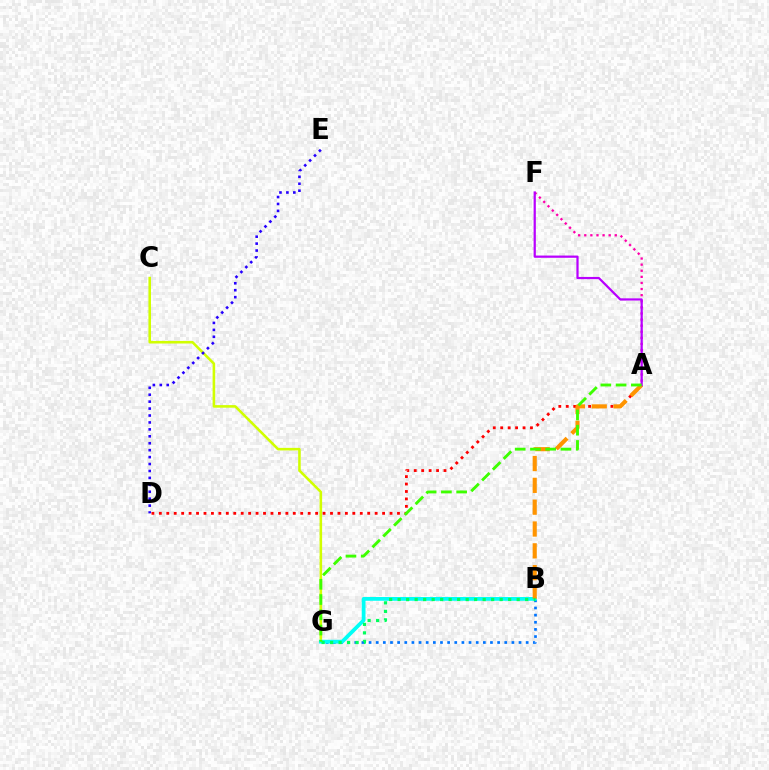{('C', 'G'): [{'color': '#d1ff00', 'line_style': 'solid', 'thickness': 1.85}], ('B', 'G'): [{'color': '#0074ff', 'line_style': 'dotted', 'thickness': 1.94}, {'color': '#00fff6', 'line_style': 'solid', 'thickness': 2.72}, {'color': '#00ff5c', 'line_style': 'dotted', 'thickness': 2.31}], ('A', 'D'): [{'color': '#ff0000', 'line_style': 'dotted', 'thickness': 2.02}], ('A', 'F'): [{'color': '#ff00ac', 'line_style': 'dotted', 'thickness': 1.66}, {'color': '#b900ff', 'line_style': 'solid', 'thickness': 1.61}], ('A', 'B'): [{'color': '#ff9400', 'line_style': 'dashed', 'thickness': 2.97}], ('D', 'E'): [{'color': '#2500ff', 'line_style': 'dotted', 'thickness': 1.88}], ('A', 'G'): [{'color': '#3dff00', 'line_style': 'dashed', 'thickness': 2.07}]}